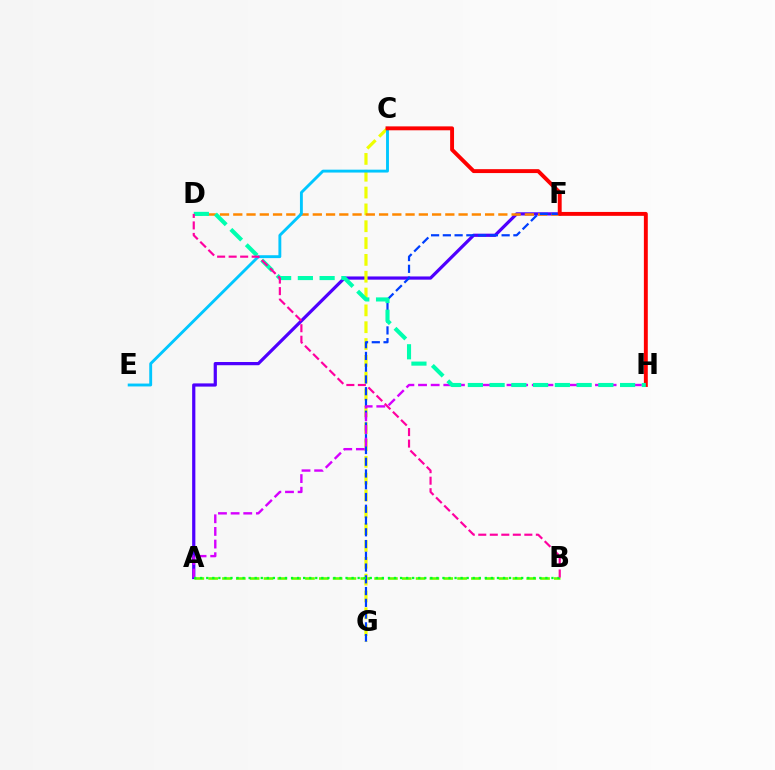{('A', 'F'): [{'color': '#4f00ff', 'line_style': 'solid', 'thickness': 2.31}], ('A', 'B'): [{'color': '#66ff00', 'line_style': 'dashed', 'thickness': 1.88}, {'color': '#00ff27', 'line_style': 'dotted', 'thickness': 1.65}], ('C', 'G'): [{'color': '#eeff00', 'line_style': 'dashed', 'thickness': 2.29}], ('D', 'F'): [{'color': '#ff8800', 'line_style': 'dashed', 'thickness': 1.8}], ('C', 'E'): [{'color': '#00c7ff', 'line_style': 'solid', 'thickness': 2.07}], ('F', 'G'): [{'color': '#003fff', 'line_style': 'dashed', 'thickness': 1.6}], ('A', 'H'): [{'color': '#d600ff', 'line_style': 'dashed', 'thickness': 1.72}], ('C', 'H'): [{'color': '#ff0000', 'line_style': 'solid', 'thickness': 2.81}], ('D', 'H'): [{'color': '#00ffaf', 'line_style': 'dashed', 'thickness': 2.95}], ('B', 'D'): [{'color': '#ff00a0', 'line_style': 'dashed', 'thickness': 1.56}]}